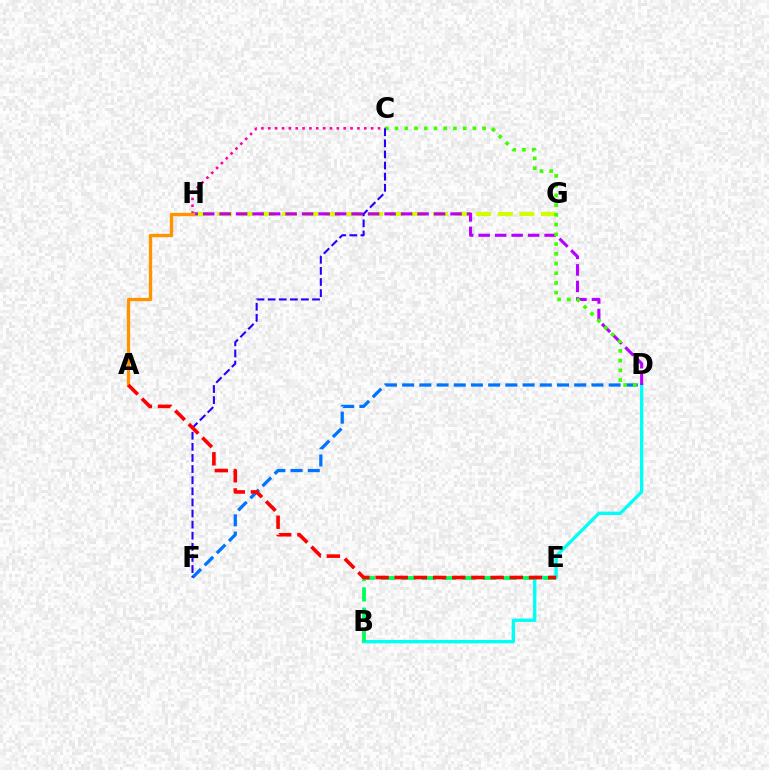{('C', 'H'): [{'color': '#ff00ac', 'line_style': 'dotted', 'thickness': 1.86}], ('B', 'D'): [{'color': '#00fff6', 'line_style': 'solid', 'thickness': 2.4}], ('G', 'H'): [{'color': '#d1ff00', 'line_style': 'dashed', 'thickness': 2.93}], ('D', 'F'): [{'color': '#0074ff', 'line_style': 'dashed', 'thickness': 2.34}], ('B', 'E'): [{'color': '#00ff5c', 'line_style': 'dashed', 'thickness': 2.75}], ('D', 'H'): [{'color': '#b900ff', 'line_style': 'dashed', 'thickness': 2.24}], ('C', 'D'): [{'color': '#3dff00', 'line_style': 'dotted', 'thickness': 2.64}], ('C', 'F'): [{'color': '#2500ff', 'line_style': 'dashed', 'thickness': 1.51}], ('A', 'H'): [{'color': '#ff9400', 'line_style': 'solid', 'thickness': 2.4}], ('A', 'E'): [{'color': '#ff0000', 'line_style': 'dashed', 'thickness': 2.61}]}